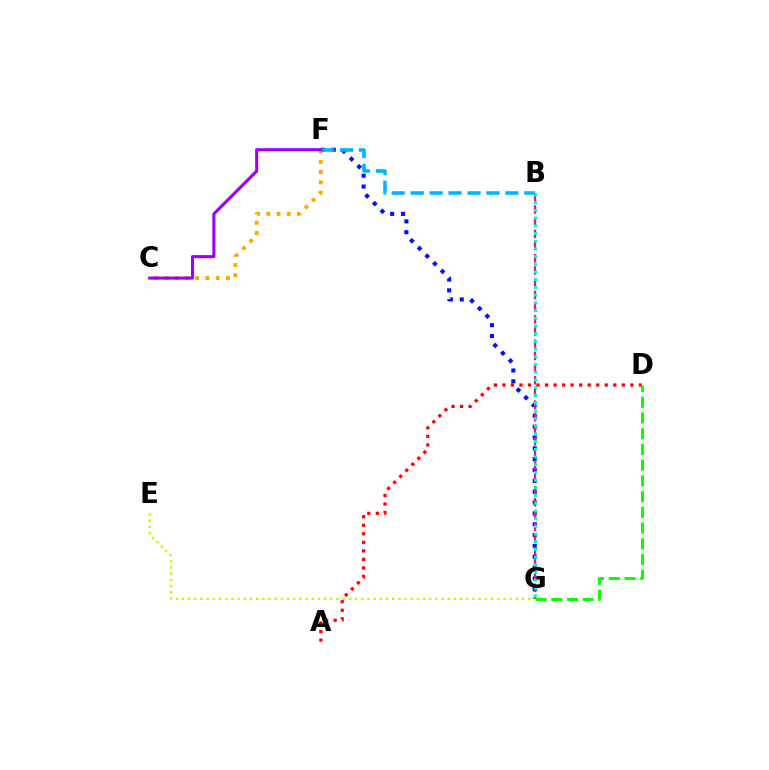{('F', 'G'): [{'color': '#0010ff', 'line_style': 'dotted', 'thickness': 2.95}], ('B', 'G'): [{'color': '#ff00bd', 'line_style': 'dashed', 'thickness': 1.66}, {'color': '#00ff9d', 'line_style': 'dotted', 'thickness': 2.09}], ('C', 'F'): [{'color': '#ffa500', 'line_style': 'dotted', 'thickness': 2.78}, {'color': '#9b00ff', 'line_style': 'solid', 'thickness': 2.22}], ('D', 'G'): [{'color': '#08ff00', 'line_style': 'dashed', 'thickness': 2.14}], ('B', 'F'): [{'color': '#00b5ff', 'line_style': 'dashed', 'thickness': 2.57}], ('E', 'G'): [{'color': '#b3ff00', 'line_style': 'dotted', 'thickness': 1.68}], ('A', 'D'): [{'color': '#ff0000', 'line_style': 'dotted', 'thickness': 2.32}]}